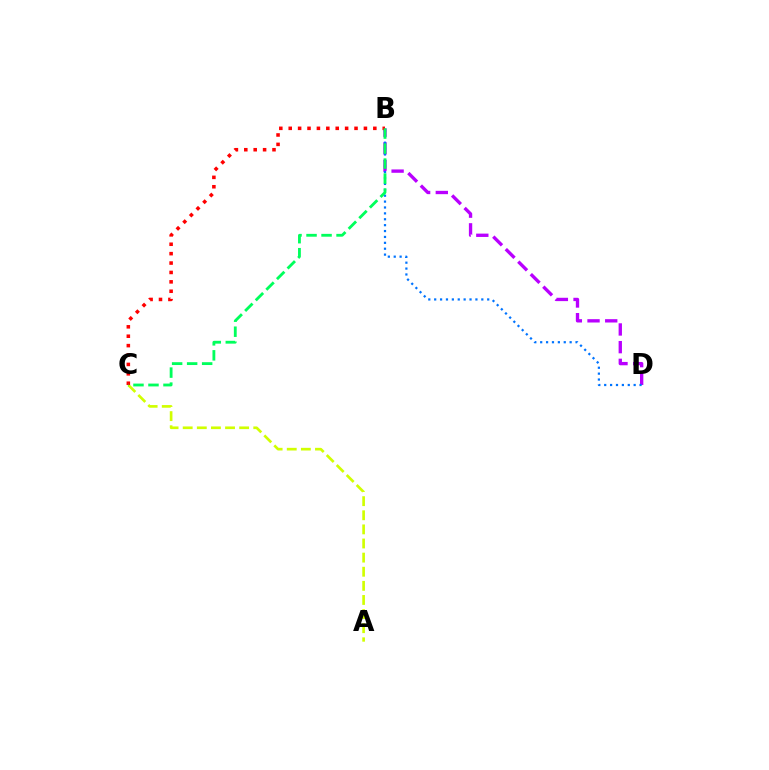{('B', 'D'): [{'color': '#b900ff', 'line_style': 'dashed', 'thickness': 2.4}, {'color': '#0074ff', 'line_style': 'dotted', 'thickness': 1.6}], ('A', 'C'): [{'color': '#d1ff00', 'line_style': 'dashed', 'thickness': 1.92}], ('B', 'C'): [{'color': '#ff0000', 'line_style': 'dotted', 'thickness': 2.55}, {'color': '#00ff5c', 'line_style': 'dashed', 'thickness': 2.04}]}